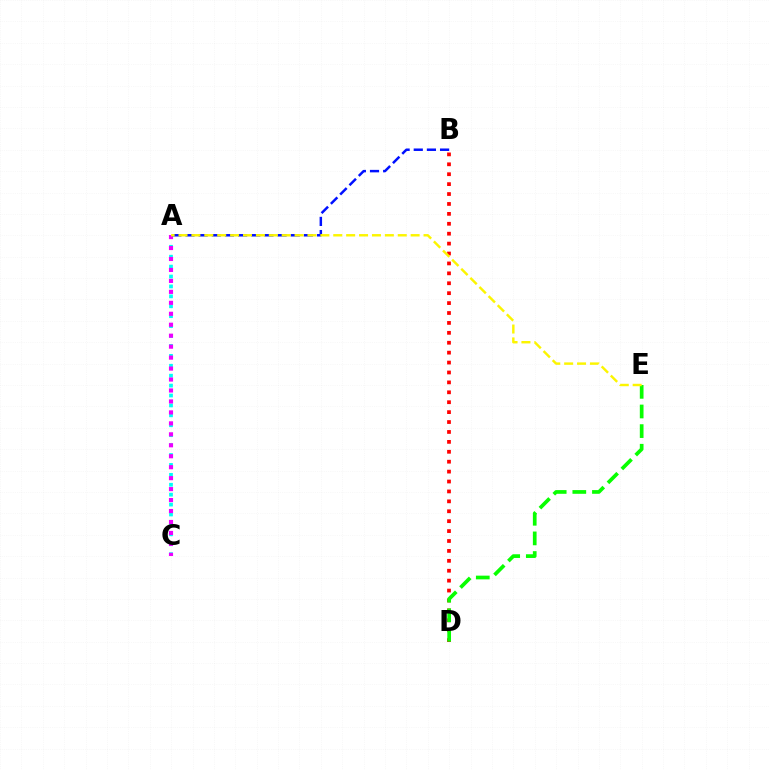{('B', 'D'): [{'color': '#ff0000', 'line_style': 'dotted', 'thickness': 2.69}], ('A', 'C'): [{'color': '#00fff6', 'line_style': 'dotted', 'thickness': 2.69}, {'color': '#ee00ff', 'line_style': 'dotted', 'thickness': 2.98}], ('D', 'E'): [{'color': '#08ff00', 'line_style': 'dashed', 'thickness': 2.67}], ('A', 'B'): [{'color': '#0010ff', 'line_style': 'dashed', 'thickness': 1.79}], ('A', 'E'): [{'color': '#fcf500', 'line_style': 'dashed', 'thickness': 1.75}]}